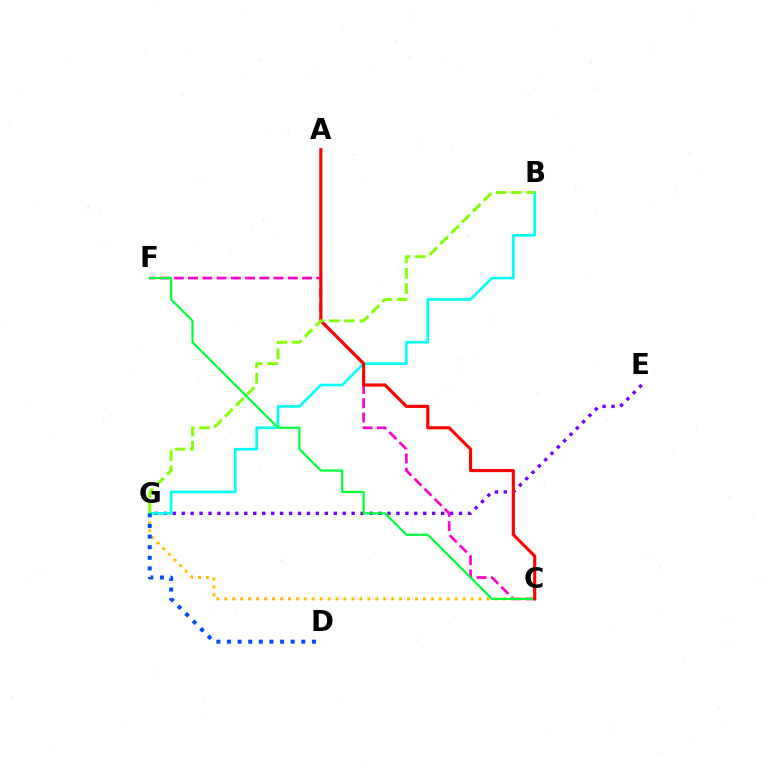{('C', 'F'): [{'color': '#ff00cf', 'line_style': 'dashed', 'thickness': 1.94}, {'color': '#00ff39', 'line_style': 'solid', 'thickness': 1.59}], ('E', 'G'): [{'color': '#7200ff', 'line_style': 'dotted', 'thickness': 2.43}], ('C', 'G'): [{'color': '#ffbd00', 'line_style': 'dotted', 'thickness': 2.16}], ('B', 'G'): [{'color': '#00fff6', 'line_style': 'solid', 'thickness': 1.89}, {'color': '#84ff00', 'line_style': 'dashed', 'thickness': 2.08}], ('A', 'C'): [{'color': '#ff0000', 'line_style': 'solid', 'thickness': 2.27}], ('D', 'G'): [{'color': '#004bff', 'line_style': 'dotted', 'thickness': 2.89}]}